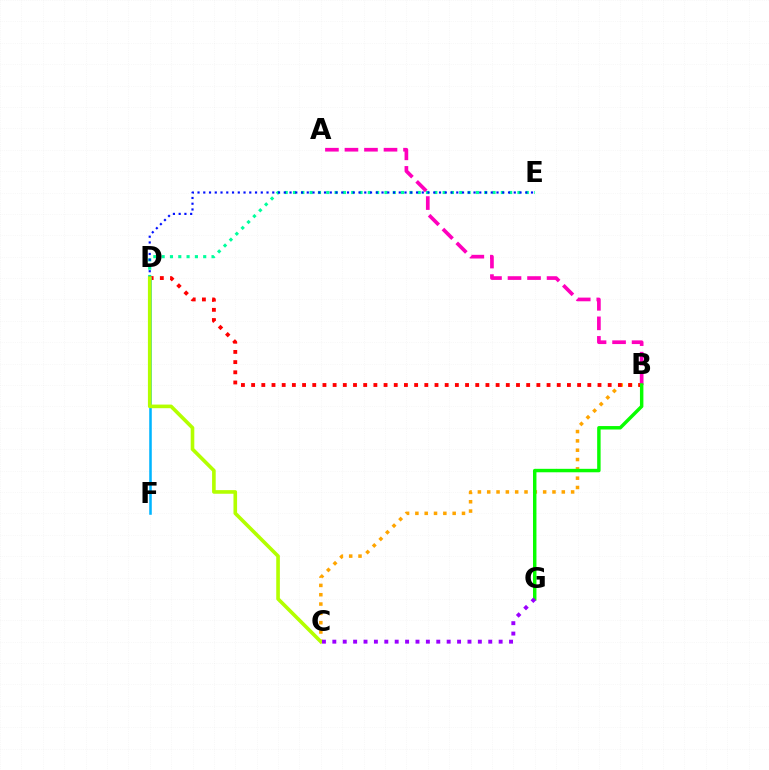{('B', 'C'): [{'color': '#ffa500', 'line_style': 'dotted', 'thickness': 2.53}], ('D', 'E'): [{'color': '#00ff9d', 'line_style': 'dotted', 'thickness': 2.26}, {'color': '#0010ff', 'line_style': 'dotted', 'thickness': 1.56}], ('B', 'D'): [{'color': '#ff0000', 'line_style': 'dotted', 'thickness': 2.77}], ('A', 'B'): [{'color': '#ff00bd', 'line_style': 'dashed', 'thickness': 2.65}], ('D', 'F'): [{'color': '#00b5ff', 'line_style': 'solid', 'thickness': 1.84}], ('B', 'G'): [{'color': '#08ff00', 'line_style': 'solid', 'thickness': 2.48}], ('C', 'D'): [{'color': '#b3ff00', 'line_style': 'solid', 'thickness': 2.61}], ('C', 'G'): [{'color': '#9b00ff', 'line_style': 'dotted', 'thickness': 2.82}]}